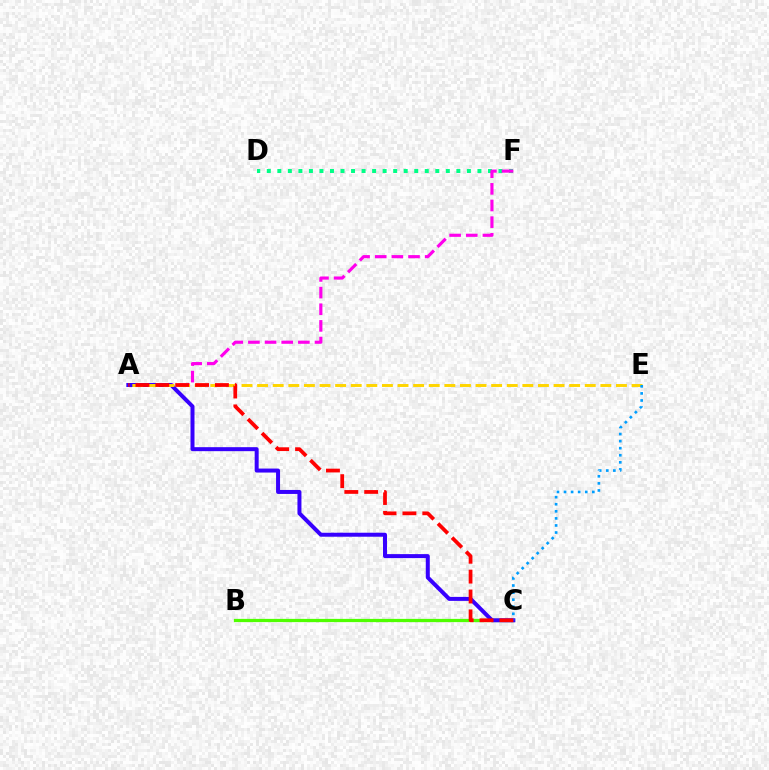{('D', 'F'): [{'color': '#00ff86', 'line_style': 'dotted', 'thickness': 2.86}], ('B', 'C'): [{'color': '#4fff00', 'line_style': 'solid', 'thickness': 2.33}], ('A', 'F'): [{'color': '#ff00ed', 'line_style': 'dashed', 'thickness': 2.26}], ('A', 'C'): [{'color': '#3700ff', 'line_style': 'solid', 'thickness': 2.87}, {'color': '#ff0000', 'line_style': 'dashed', 'thickness': 2.7}], ('A', 'E'): [{'color': '#ffd500', 'line_style': 'dashed', 'thickness': 2.12}], ('C', 'E'): [{'color': '#009eff', 'line_style': 'dotted', 'thickness': 1.92}]}